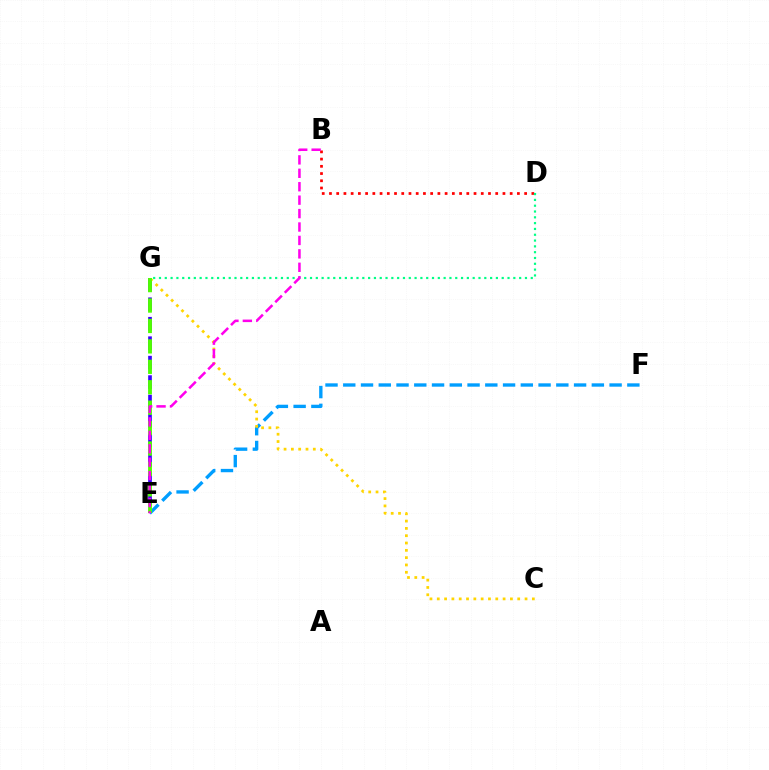{('E', 'F'): [{'color': '#009eff', 'line_style': 'dashed', 'thickness': 2.41}], ('B', 'D'): [{'color': '#ff0000', 'line_style': 'dotted', 'thickness': 1.96}], ('D', 'G'): [{'color': '#00ff86', 'line_style': 'dotted', 'thickness': 1.58}], ('E', 'G'): [{'color': '#3700ff', 'line_style': 'dashed', 'thickness': 2.64}, {'color': '#4fff00', 'line_style': 'dashed', 'thickness': 2.77}], ('C', 'G'): [{'color': '#ffd500', 'line_style': 'dotted', 'thickness': 1.99}], ('B', 'E'): [{'color': '#ff00ed', 'line_style': 'dashed', 'thickness': 1.82}]}